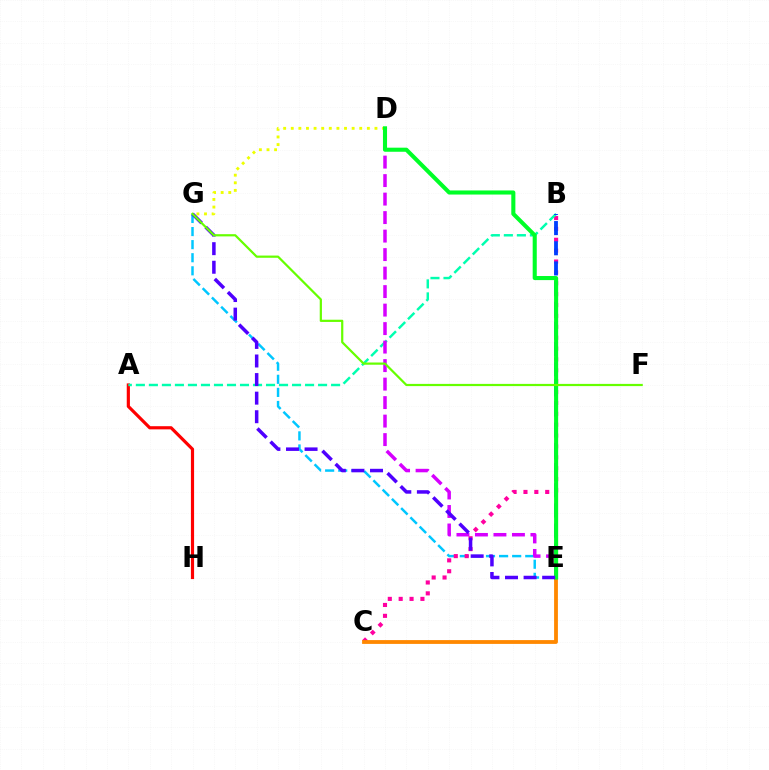{('A', 'H'): [{'color': '#ff0000', 'line_style': 'solid', 'thickness': 2.28}], ('E', 'G'): [{'color': '#00c7ff', 'line_style': 'dashed', 'thickness': 1.78}, {'color': '#4f00ff', 'line_style': 'dashed', 'thickness': 2.52}], ('B', 'C'): [{'color': '#ff00a0', 'line_style': 'dotted', 'thickness': 2.96}], ('C', 'E'): [{'color': '#ff8800', 'line_style': 'solid', 'thickness': 2.75}], ('D', 'G'): [{'color': '#eeff00', 'line_style': 'dotted', 'thickness': 2.07}], ('A', 'B'): [{'color': '#00ffaf', 'line_style': 'dashed', 'thickness': 1.77}], ('B', 'E'): [{'color': '#003fff', 'line_style': 'dashed', 'thickness': 2.74}], ('D', 'E'): [{'color': '#d600ff', 'line_style': 'dashed', 'thickness': 2.51}, {'color': '#00ff27', 'line_style': 'solid', 'thickness': 2.94}], ('F', 'G'): [{'color': '#66ff00', 'line_style': 'solid', 'thickness': 1.59}]}